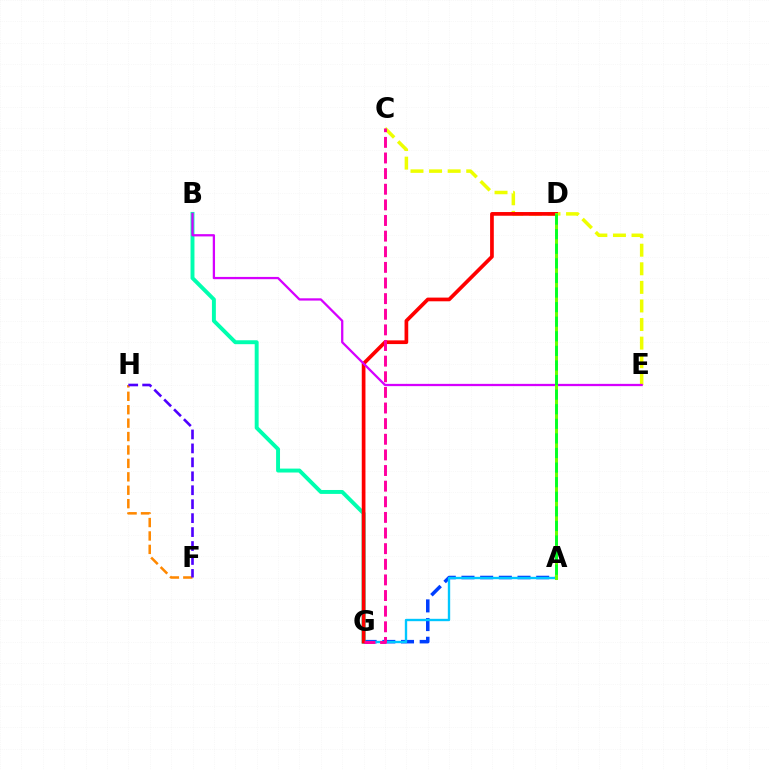{('A', 'G'): [{'color': '#003fff', 'line_style': 'dashed', 'thickness': 2.54}, {'color': '#00c7ff', 'line_style': 'solid', 'thickness': 1.7}], ('B', 'G'): [{'color': '#00ffaf', 'line_style': 'solid', 'thickness': 2.83}], ('C', 'E'): [{'color': '#eeff00', 'line_style': 'dashed', 'thickness': 2.52}], ('F', 'H'): [{'color': '#ff8800', 'line_style': 'dashed', 'thickness': 1.82}, {'color': '#4f00ff', 'line_style': 'dashed', 'thickness': 1.89}], ('D', 'G'): [{'color': '#ff0000', 'line_style': 'solid', 'thickness': 2.67}], ('B', 'E'): [{'color': '#d600ff', 'line_style': 'solid', 'thickness': 1.64}], ('A', 'D'): [{'color': '#66ff00', 'line_style': 'solid', 'thickness': 2.13}, {'color': '#00ff27', 'line_style': 'dashed', 'thickness': 1.98}], ('C', 'G'): [{'color': '#ff00a0', 'line_style': 'dashed', 'thickness': 2.12}]}